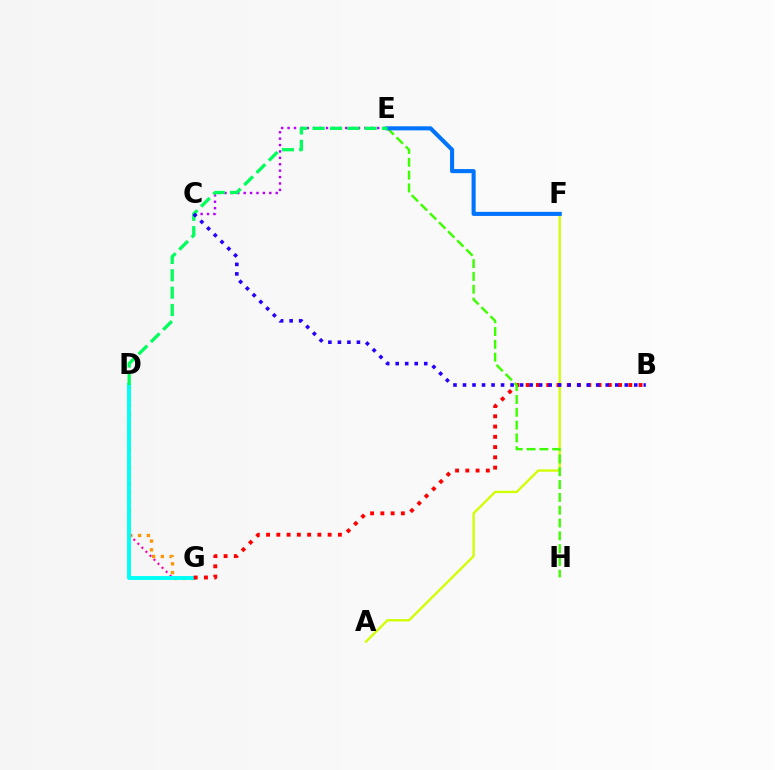{('D', 'G'): [{'color': '#ff9400', 'line_style': 'dotted', 'thickness': 2.38}, {'color': '#ff00ac', 'line_style': 'dotted', 'thickness': 1.55}, {'color': '#00fff6', 'line_style': 'solid', 'thickness': 2.8}], ('C', 'E'): [{'color': '#b900ff', 'line_style': 'dotted', 'thickness': 1.74}], ('A', 'F'): [{'color': '#d1ff00', 'line_style': 'solid', 'thickness': 1.67}], ('B', 'G'): [{'color': '#ff0000', 'line_style': 'dotted', 'thickness': 2.79}], ('E', 'H'): [{'color': '#3dff00', 'line_style': 'dashed', 'thickness': 1.74}], ('E', 'F'): [{'color': '#0074ff', 'line_style': 'solid', 'thickness': 2.94}], ('D', 'E'): [{'color': '#00ff5c', 'line_style': 'dashed', 'thickness': 2.36}], ('B', 'C'): [{'color': '#2500ff', 'line_style': 'dotted', 'thickness': 2.59}]}